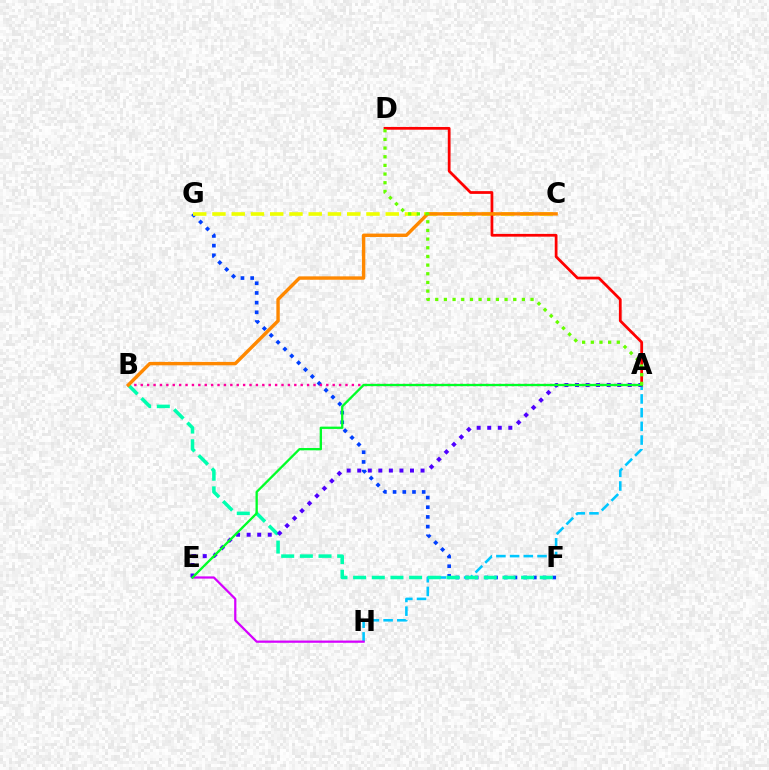{('F', 'G'): [{'color': '#003fff', 'line_style': 'dotted', 'thickness': 2.63}], ('A', 'B'): [{'color': '#ff00a0', 'line_style': 'dotted', 'thickness': 1.74}], ('A', 'H'): [{'color': '#00c7ff', 'line_style': 'dashed', 'thickness': 1.86}], ('C', 'G'): [{'color': '#eeff00', 'line_style': 'dashed', 'thickness': 2.62}], ('A', 'D'): [{'color': '#ff0000', 'line_style': 'solid', 'thickness': 1.98}, {'color': '#66ff00', 'line_style': 'dotted', 'thickness': 2.35}], ('B', 'F'): [{'color': '#00ffaf', 'line_style': 'dashed', 'thickness': 2.54}], ('E', 'H'): [{'color': '#d600ff', 'line_style': 'solid', 'thickness': 1.61}], ('A', 'E'): [{'color': '#4f00ff', 'line_style': 'dotted', 'thickness': 2.87}, {'color': '#00ff27', 'line_style': 'solid', 'thickness': 1.66}], ('B', 'C'): [{'color': '#ff8800', 'line_style': 'solid', 'thickness': 2.45}]}